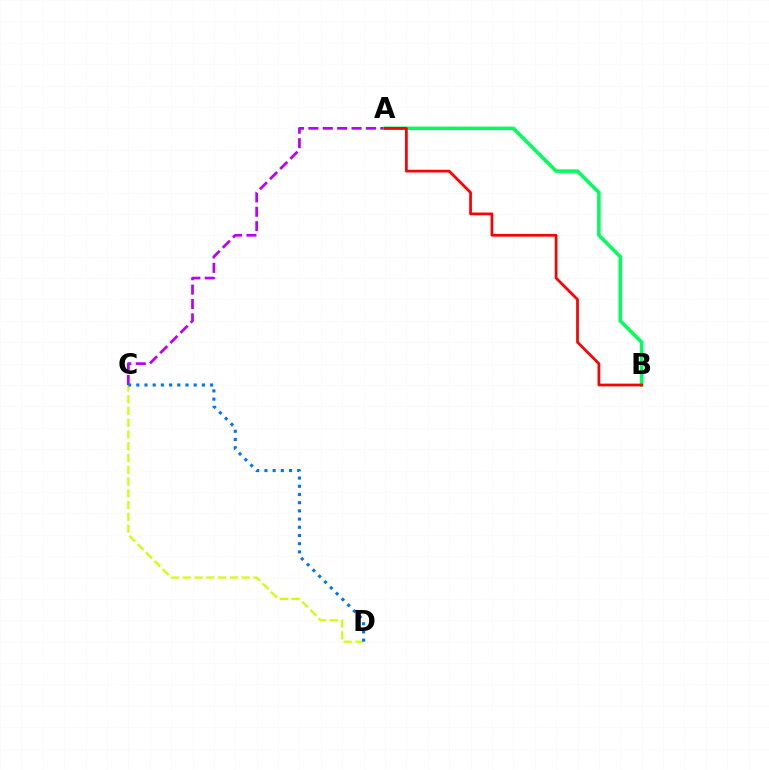{('A', 'C'): [{'color': '#b900ff', 'line_style': 'dashed', 'thickness': 1.95}], ('A', 'B'): [{'color': '#00ff5c', 'line_style': 'solid', 'thickness': 2.55}, {'color': '#ff0000', 'line_style': 'solid', 'thickness': 1.97}], ('C', 'D'): [{'color': '#d1ff00', 'line_style': 'dashed', 'thickness': 1.6}, {'color': '#0074ff', 'line_style': 'dotted', 'thickness': 2.23}]}